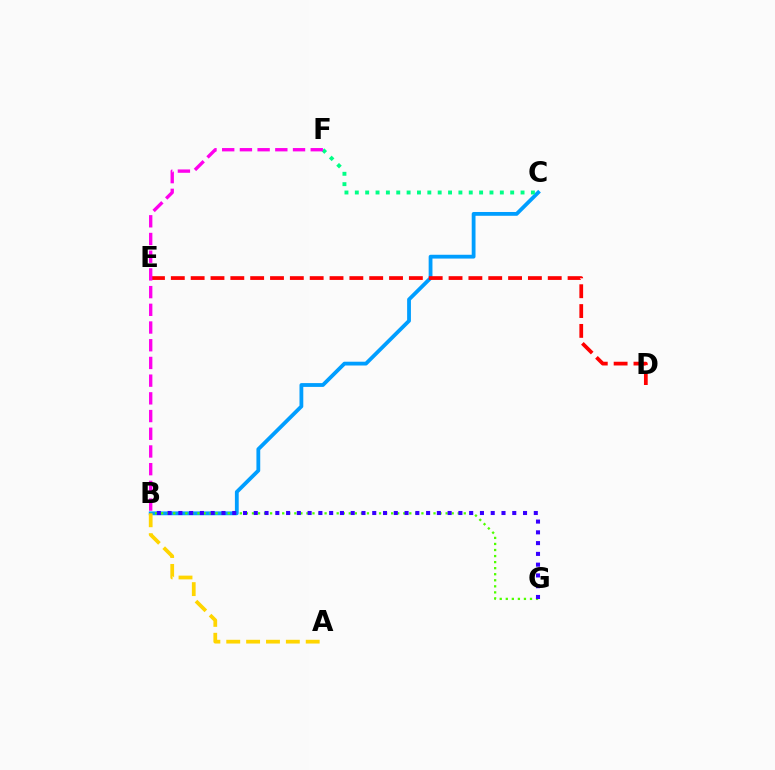{('B', 'C'): [{'color': '#009eff', 'line_style': 'solid', 'thickness': 2.74}], ('B', 'G'): [{'color': '#4fff00', 'line_style': 'dotted', 'thickness': 1.64}, {'color': '#3700ff', 'line_style': 'dotted', 'thickness': 2.93}], ('A', 'B'): [{'color': '#ffd500', 'line_style': 'dashed', 'thickness': 2.7}], ('D', 'E'): [{'color': '#ff0000', 'line_style': 'dashed', 'thickness': 2.7}], ('C', 'F'): [{'color': '#00ff86', 'line_style': 'dotted', 'thickness': 2.81}], ('B', 'F'): [{'color': '#ff00ed', 'line_style': 'dashed', 'thickness': 2.41}]}